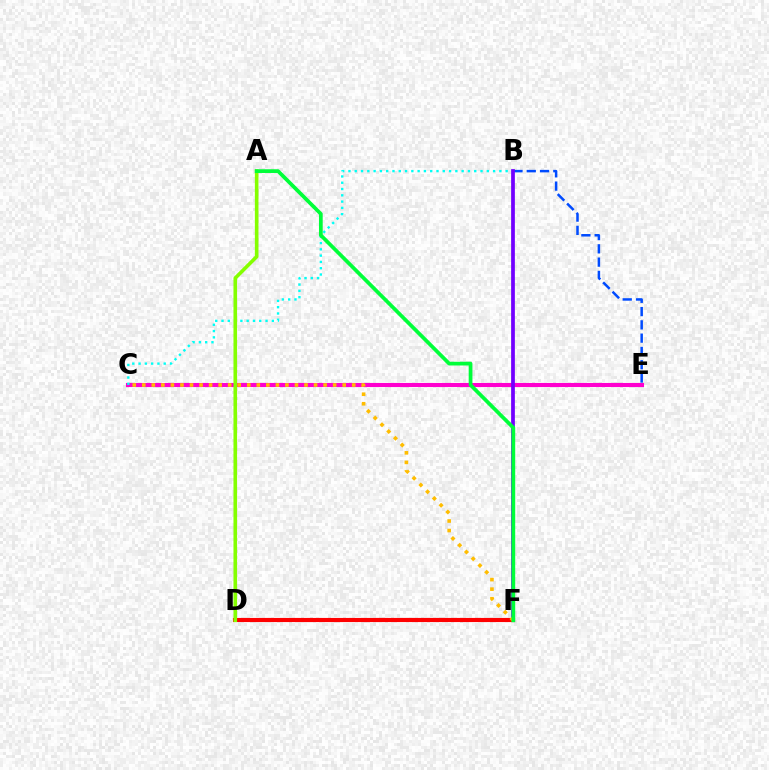{('C', 'E'): [{'color': '#ff00cf', 'line_style': 'solid', 'thickness': 2.94}], ('B', 'E'): [{'color': '#004bff', 'line_style': 'dashed', 'thickness': 1.8}], ('B', 'C'): [{'color': '#00fff6', 'line_style': 'dotted', 'thickness': 1.71}], ('B', 'F'): [{'color': '#7200ff', 'line_style': 'solid', 'thickness': 2.69}], ('D', 'F'): [{'color': '#ff0000', 'line_style': 'solid', 'thickness': 2.97}], ('C', 'F'): [{'color': '#ffbd00', 'line_style': 'dotted', 'thickness': 2.59}], ('A', 'D'): [{'color': '#84ff00', 'line_style': 'solid', 'thickness': 2.6}], ('A', 'F'): [{'color': '#00ff39', 'line_style': 'solid', 'thickness': 2.69}]}